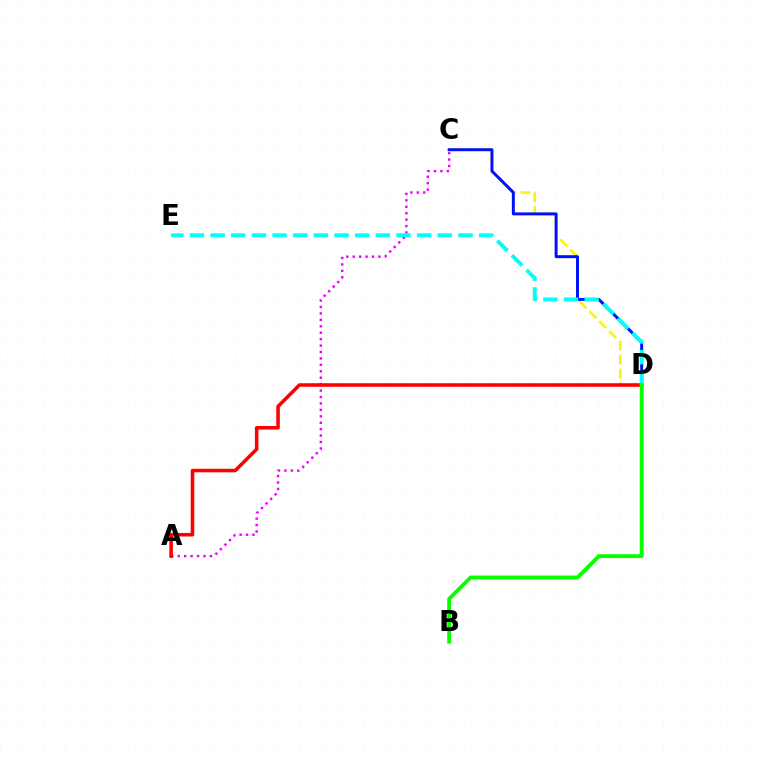{('C', 'D'): [{'color': '#fcf500', 'line_style': 'dashed', 'thickness': 1.9}, {'color': '#0010ff', 'line_style': 'solid', 'thickness': 2.13}], ('A', 'C'): [{'color': '#ee00ff', 'line_style': 'dotted', 'thickness': 1.75}], ('A', 'D'): [{'color': '#ff0000', 'line_style': 'solid', 'thickness': 2.56}], ('D', 'E'): [{'color': '#00fff6', 'line_style': 'dashed', 'thickness': 2.81}], ('B', 'D'): [{'color': '#08ff00', 'line_style': 'solid', 'thickness': 2.79}]}